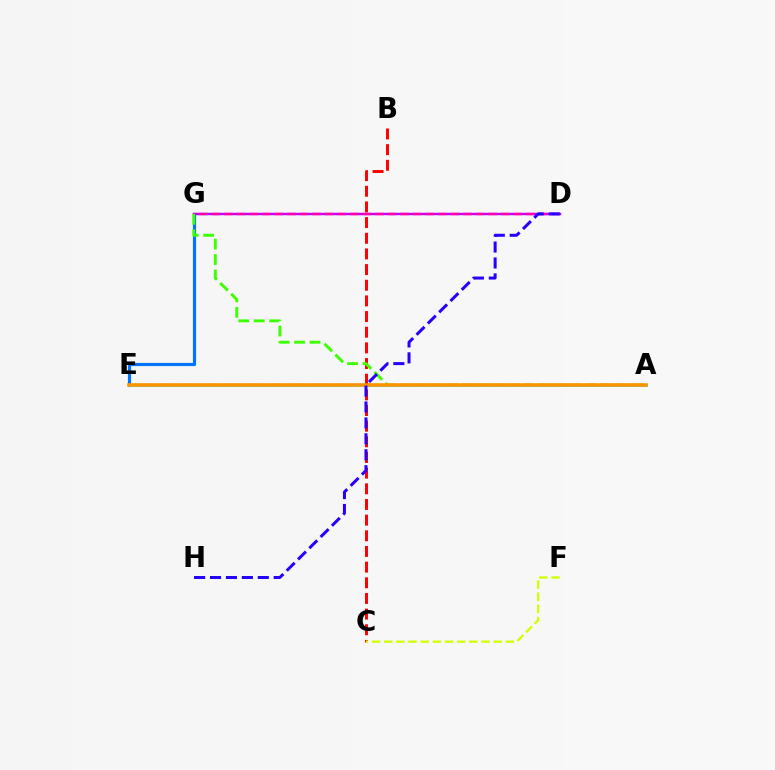{('A', 'E'): [{'color': '#00ff5c', 'line_style': 'dashed', 'thickness': 1.71}, {'color': '#00fff6', 'line_style': 'solid', 'thickness': 1.99}, {'color': '#ff9400', 'line_style': 'solid', 'thickness': 2.58}], ('E', 'G'): [{'color': '#0074ff', 'line_style': 'solid', 'thickness': 2.28}], ('D', 'G'): [{'color': '#b900ff', 'line_style': 'solid', 'thickness': 1.74}, {'color': '#ff00ac', 'line_style': 'dashed', 'thickness': 1.71}], ('B', 'C'): [{'color': '#ff0000', 'line_style': 'dashed', 'thickness': 2.13}], ('A', 'G'): [{'color': '#3dff00', 'line_style': 'dashed', 'thickness': 2.1}], ('C', 'F'): [{'color': '#d1ff00', 'line_style': 'dashed', 'thickness': 1.65}], ('D', 'H'): [{'color': '#2500ff', 'line_style': 'dashed', 'thickness': 2.16}]}